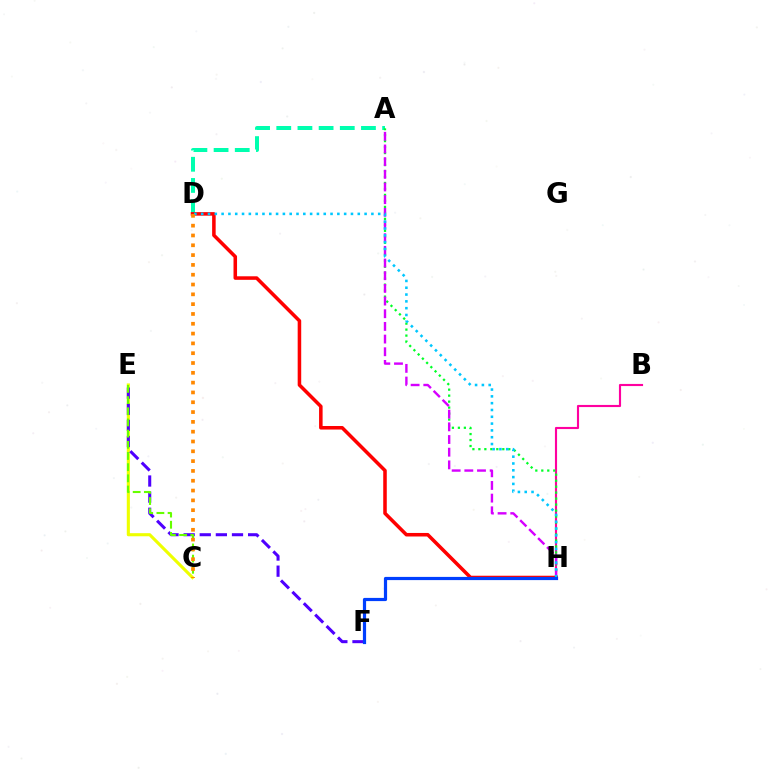{('C', 'E'): [{'color': '#eeff00', 'line_style': 'solid', 'thickness': 2.24}, {'color': '#66ff00', 'line_style': 'dashed', 'thickness': 1.52}], ('B', 'H'): [{'color': '#ff00a0', 'line_style': 'solid', 'thickness': 1.53}], ('A', 'D'): [{'color': '#00ffaf', 'line_style': 'dashed', 'thickness': 2.88}], ('A', 'H'): [{'color': '#00ff27', 'line_style': 'dotted', 'thickness': 1.63}, {'color': '#d600ff', 'line_style': 'dashed', 'thickness': 1.72}], ('D', 'H'): [{'color': '#ff0000', 'line_style': 'solid', 'thickness': 2.55}, {'color': '#00c7ff', 'line_style': 'dotted', 'thickness': 1.85}], ('E', 'F'): [{'color': '#4f00ff', 'line_style': 'dashed', 'thickness': 2.19}], ('C', 'D'): [{'color': '#ff8800', 'line_style': 'dotted', 'thickness': 2.67}], ('F', 'H'): [{'color': '#003fff', 'line_style': 'solid', 'thickness': 2.3}]}